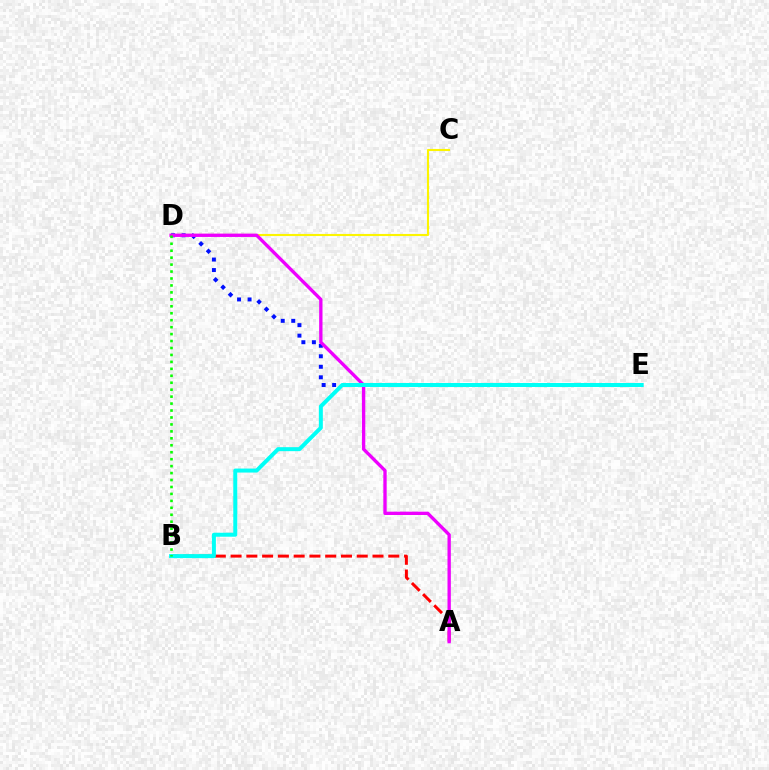{('C', 'D'): [{'color': '#fcf500', 'line_style': 'solid', 'thickness': 1.52}], ('A', 'B'): [{'color': '#ff0000', 'line_style': 'dashed', 'thickness': 2.14}], ('D', 'E'): [{'color': '#0010ff', 'line_style': 'dotted', 'thickness': 2.85}], ('A', 'D'): [{'color': '#ee00ff', 'line_style': 'solid', 'thickness': 2.4}], ('B', 'E'): [{'color': '#00fff6', 'line_style': 'solid', 'thickness': 2.88}], ('B', 'D'): [{'color': '#08ff00', 'line_style': 'dotted', 'thickness': 1.89}]}